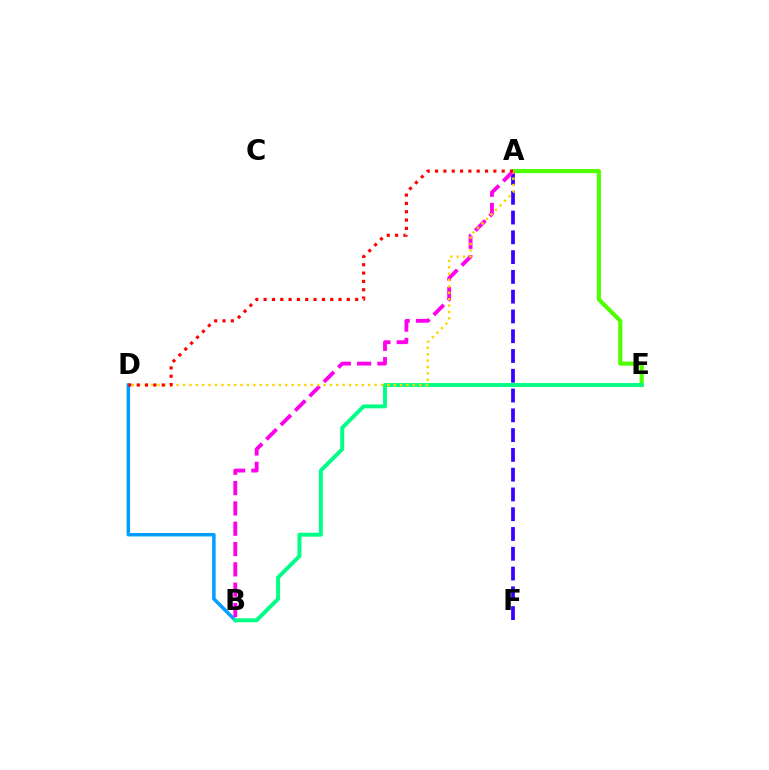{('A', 'E'): [{'color': '#4fff00', 'line_style': 'solid', 'thickness': 2.96}], ('B', 'D'): [{'color': '#009eff', 'line_style': 'solid', 'thickness': 2.5}], ('B', 'E'): [{'color': '#00ff86', 'line_style': 'solid', 'thickness': 2.83}], ('A', 'F'): [{'color': '#3700ff', 'line_style': 'dashed', 'thickness': 2.69}], ('A', 'B'): [{'color': '#ff00ed', 'line_style': 'dashed', 'thickness': 2.76}], ('A', 'D'): [{'color': '#ffd500', 'line_style': 'dotted', 'thickness': 1.73}, {'color': '#ff0000', 'line_style': 'dotted', 'thickness': 2.26}]}